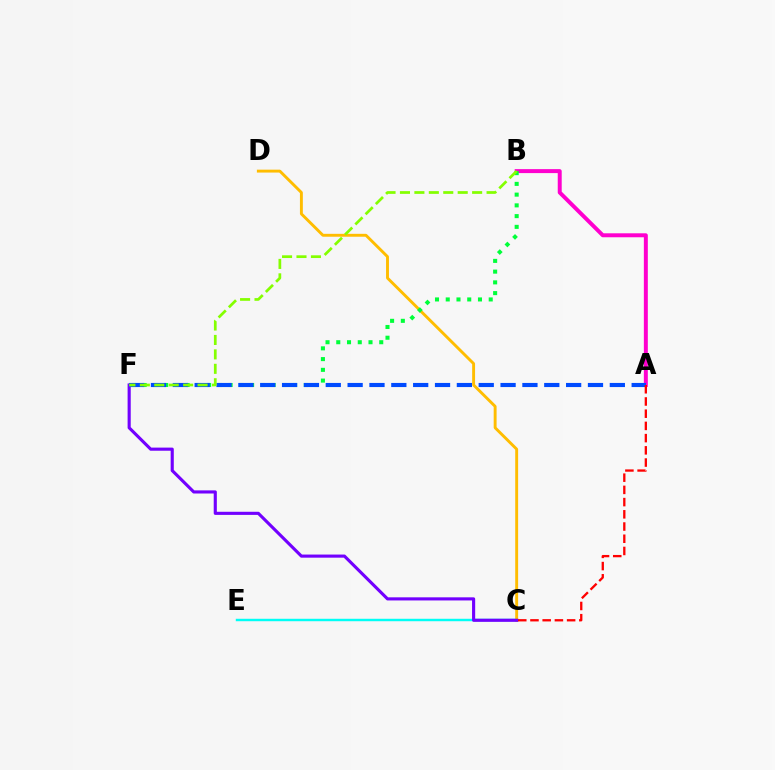{('C', 'E'): [{'color': '#00fff6', 'line_style': 'solid', 'thickness': 1.76}], ('A', 'B'): [{'color': '#ff00cf', 'line_style': 'solid', 'thickness': 2.85}], ('C', 'D'): [{'color': '#ffbd00', 'line_style': 'solid', 'thickness': 2.09}], ('B', 'F'): [{'color': '#00ff39', 'line_style': 'dotted', 'thickness': 2.92}, {'color': '#84ff00', 'line_style': 'dashed', 'thickness': 1.96}], ('C', 'F'): [{'color': '#7200ff', 'line_style': 'solid', 'thickness': 2.25}], ('A', 'F'): [{'color': '#004bff', 'line_style': 'dashed', 'thickness': 2.97}], ('A', 'C'): [{'color': '#ff0000', 'line_style': 'dashed', 'thickness': 1.66}]}